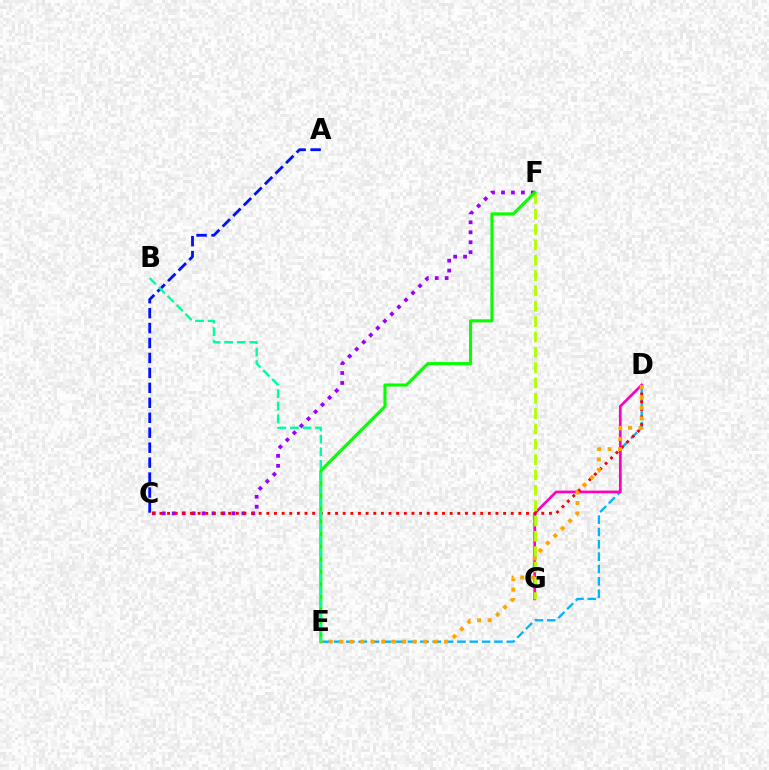{('C', 'F'): [{'color': '#9b00ff', 'line_style': 'dotted', 'thickness': 2.7}], ('D', 'E'): [{'color': '#00b5ff', 'line_style': 'dashed', 'thickness': 1.68}, {'color': '#ffa500', 'line_style': 'dotted', 'thickness': 2.85}], ('D', 'G'): [{'color': '#ff00bd', 'line_style': 'solid', 'thickness': 1.93}], ('A', 'C'): [{'color': '#0010ff', 'line_style': 'dashed', 'thickness': 2.03}], ('F', 'G'): [{'color': '#b3ff00', 'line_style': 'dashed', 'thickness': 2.08}], ('C', 'D'): [{'color': '#ff0000', 'line_style': 'dotted', 'thickness': 2.08}], ('E', 'F'): [{'color': '#08ff00', 'line_style': 'solid', 'thickness': 2.22}], ('B', 'E'): [{'color': '#00ff9d', 'line_style': 'dashed', 'thickness': 1.71}]}